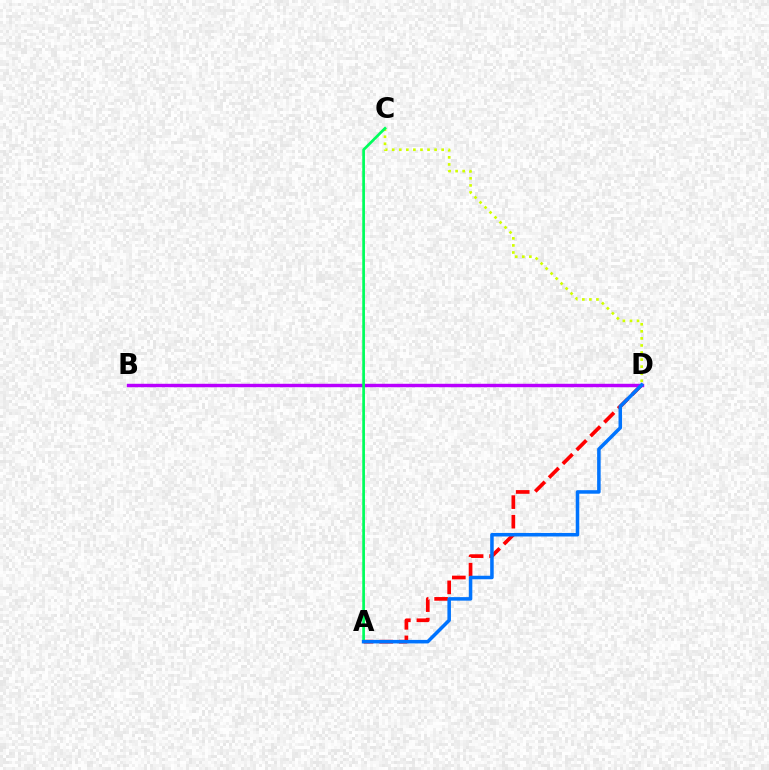{('A', 'D'): [{'color': '#ff0000', 'line_style': 'dashed', 'thickness': 2.66}, {'color': '#0074ff', 'line_style': 'solid', 'thickness': 2.54}], ('B', 'D'): [{'color': '#b900ff', 'line_style': 'solid', 'thickness': 2.47}], ('C', 'D'): [{'color': '#d1ff00', 'line_style': 'dotted', 'thickness': 1.92}], ('A', 'C'): [{'color': '#00ff5c', 'line_style': 'solid', 'thickness': 1.95}]}